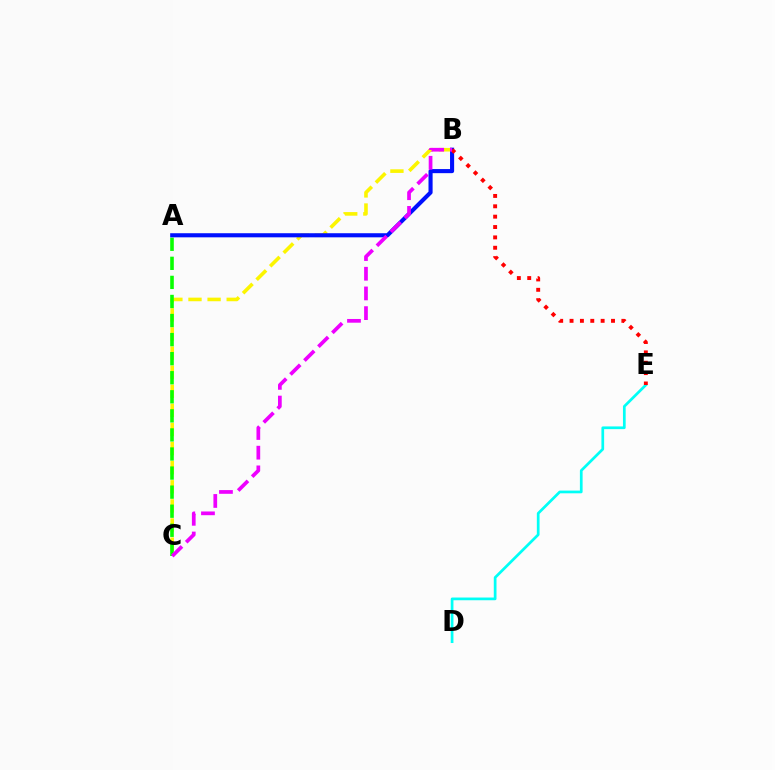{('B', 'C'): [{'color': '#fcf500', 'line_style': 'dashed', 'thickness': 2.59}, {'color': '#ee00ff', 'line_style': 'dashed', 'thickness': 2.68}], ('D', 'E'): [{'color': '#00fff6', 'line_style': 'solid', 'thickness': 1.95}], ('A', 'C'): [{'color': '#08ff00', 'line_style': 'dashed', 'thickness': 2.59}], ('A', 'B'): [{'color': '#0010ff', 'line_style': 'solid', 'thickness': 2.95}], ('B', 'E'): [{'color': '#ff0000', 'line_style': 'dotted', 'thickness': 2.82}]}